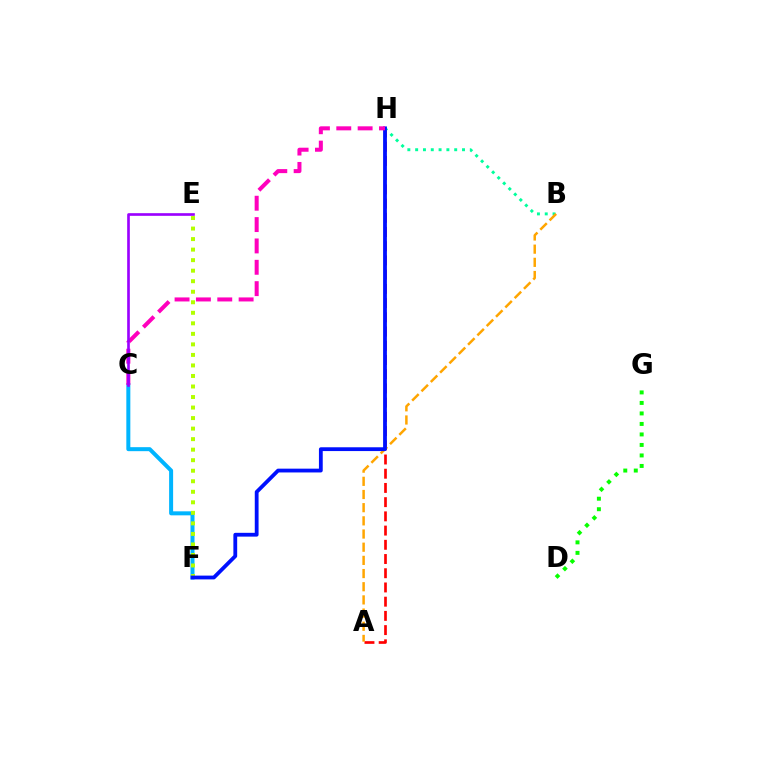{('C', 'F'): [{'color': '#00b5ff', 'line_style': 'solid', 'thickness': 2.88}], ('E', 'F'): [{'color': '#b3ff00', 'line_style': 'dotted', 'thickness': 2.86}], ('A', 'H'): [{'color': '#ff0000', 'line_style': 'dashed', 'thickness': 1.93}], ('B', 'H'): [{'color': '#00ff9d', 'line_style': 'dotted', 'thickness': 2.12}], ('D', 'G'): [{'color': '#08ff00', 'line_style': 'dotted', 'thickness': 2.85}], ('A', 'B'): [{'color': '#ffa500', 'line_style': 'dashed', 'thickness': 1.79}], ('F', 'H'): [{'color': '#0010ff', 'line_style': 'solid', 'thickness': 2.73}], ('C', 'H'): [{'color': '#ff00bd', 'line_style': 'dashed', 'thickness': 2.9}], ('C', 'E'): [{'color': '#9b00ff', 'line_style': 'solid', 'thickness': 1.91}]}